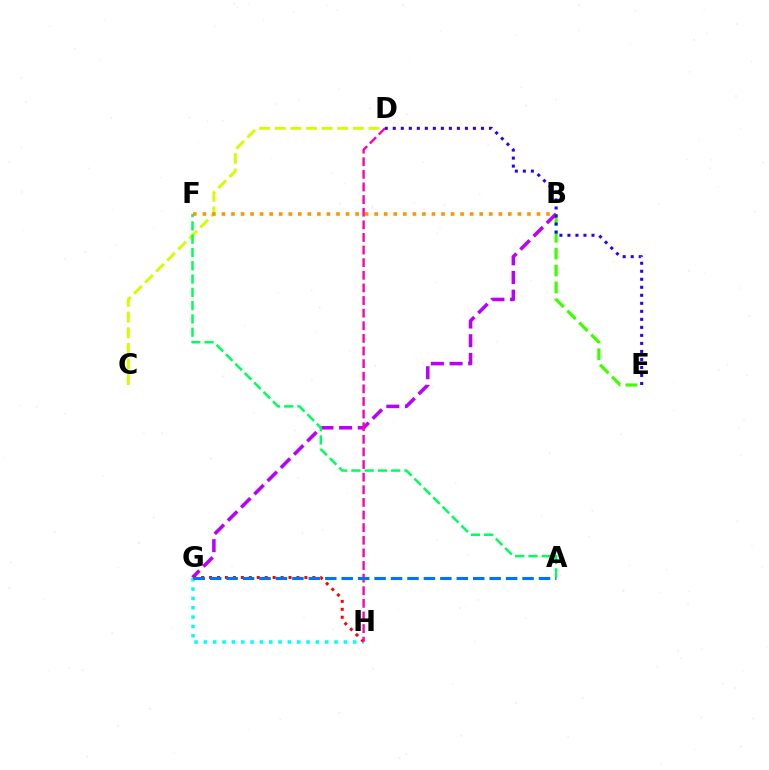{('C', 'D'): [{'color': '#d1ff00', 'line_style': 'dashed', 'thickness': 2.12}], ('B', 'E'): [{'color': '#3dff00', 'line_style': 'dashed', 'thickness': 2.3}], ('B', 'G'): [{'color': '#b900ff', 'line_style': 'dashed', 'thickness': 2.54}], ('G', 'H'): [{'color': '#00fff6', 'line_style': 'dotted', 'thickness': 2.54}, {'color': '#ff0000', 'line_style': 'dotted', 'thickness': 2.16}], ('A', 'F'): [{'color': '#00ff5c', 'line_style': 'dashed', 'thickness': 1.8}], ('B', 'F'): [{'color': '#ff9400', 'line_style': 'dotted', 'thickness': 2.59}], ('D', 'H'): [{'color': '#ff00ac', 'line_style': 'dashed', 'thickness': 1.71}], ('A', 'G'): [{'color': '#0074ff', 'line_style': 'dashed', 'thickness': 2.23}], ('D', 'E'): [{'color': '#2500ff', 'line_style': 'dotted', 'thickness': 2.18}]}